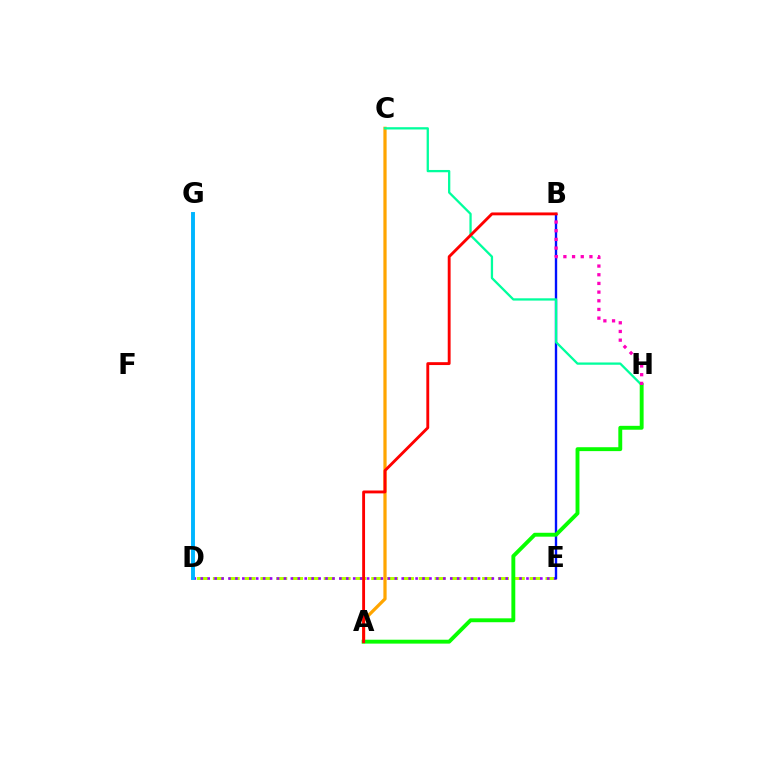{('D', 'E'): [{'color': '#b3ff00', 'line_style': 'dashed', 'thickness': 2.15}, {'color': '#9b00ff', 'line_style': 'dotted', 'thickness': 1.88}], ('B', 'E'): [{'color': '#0010ff', 'line_style': 'solid', 'thickness': 1.71}], ('A', 'C'): [{'color': '#ffa500', 'line_style': 'solid', 'thickness': 2.33}], ('D', 'G'): [{'color': '#00b5ff', 'line_style': 'solid', 'thickness': 2.82}], ('C', 'H'): [{'color': '#00ff9d', 'line_style': 'solid', 'thickness': 1.65}], ('A', 'H'): [{'color': '#08ff00', 'line_style': 'solid', 'thickness': 2.8}], ('B', 'H'): [{'color': '#ff00bd', 'line_style': 'dotted', 'thickness': 2.36}], ('A', 'B'): [{'color': '#ff0000', 'line_style': 'solid', 'thickness': 2.07}]}